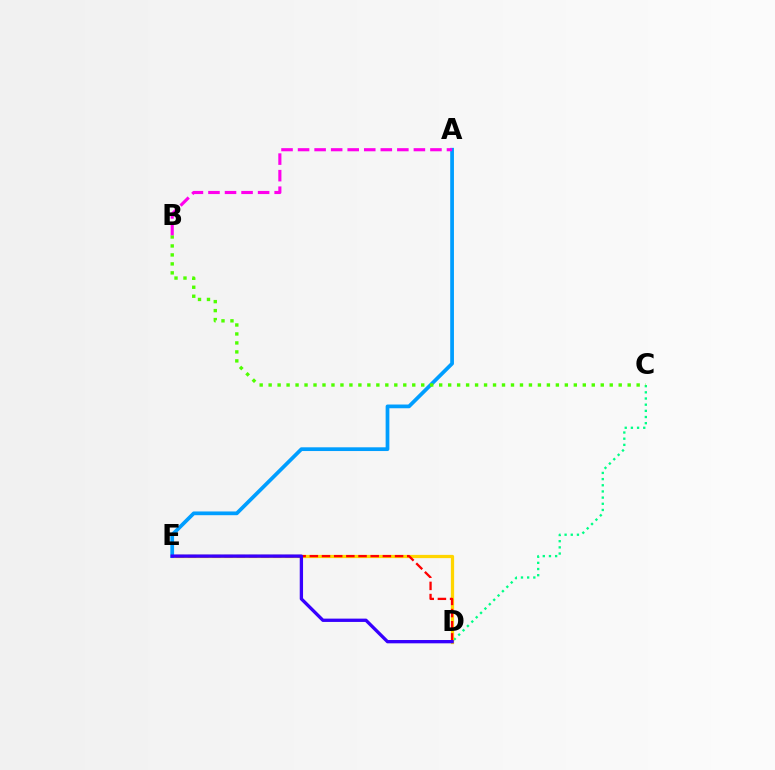{('C', 'D'): [{'color': '#00ff86', 'line_style': 'dotted', 'thickness': 1.68}], ('D', 'E'): [{'color': '#ffd500', 'line_style': 'solid', 'thickness': 2.34}, {'color': '#ff0000', 'line_style': 'dashed', 'thickness': 1.65}, {'color': '#3700ff', 'line_style': 'solid', 'thickness': 2.39}], ('A', 'E'): [{'color': '#009eff', 'line_style': 'solid', 'thickness': 2.69}], ('B', 'C'): [{'color': '#4fff00', 'line_style': 'dotted', 'thickness': 2.44}], ('A', 'B'): [{'color': '#ff00ed', 'line_style': 'dashed', 'thickness': 2.25}]}